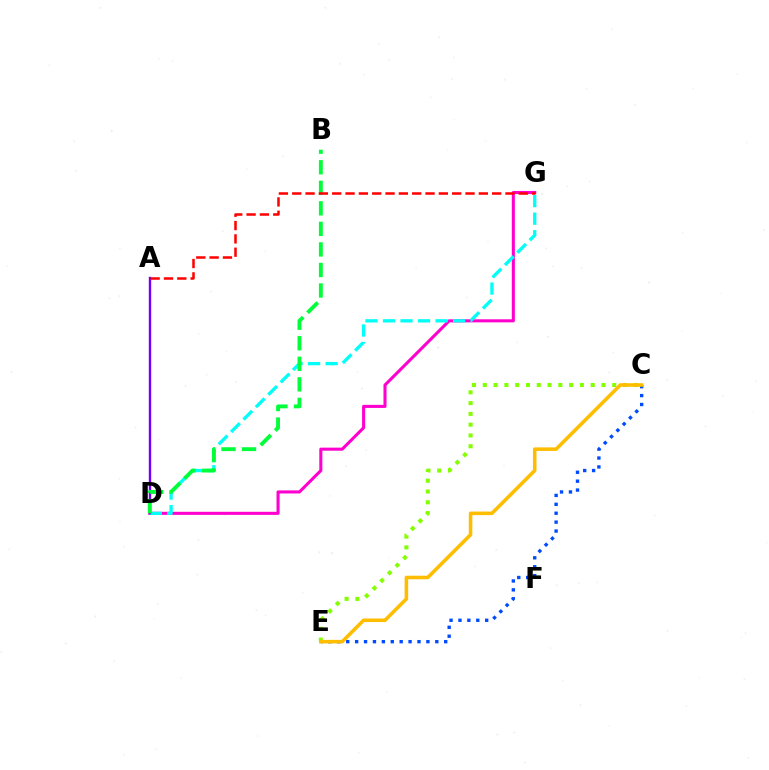{('C', 'E'): [{'color': '#004bff', 'line_style': 'dotted', 'thickness': 2.42}, {'color': '#84ff00', 'line_style': 'dotted', 'thickness': 2.93}, {'color': '#ffbd00', 'line_style': 'solid', 'thickness': 2.56}], ('D', 'G'): [{'color': '#ff00cf', 'line_style': 'solid', 'thickness': 2.21}, {'color': '#00fff6', 'line_style': 'dashed', 'thickness': 2.38}], ('A', 'D'): [{'color': '#7200ff', 'line_style': 'solid', 'thickness': 1.73}], ('B', 'D'): [{'color': '#00ff39', 'line_style': 'dashed', 'thickness': 2.79}], ('A', 'G'): [{'color': '#ff0000', 'line_style': 'dashed', 'thickness': 1.81}]}